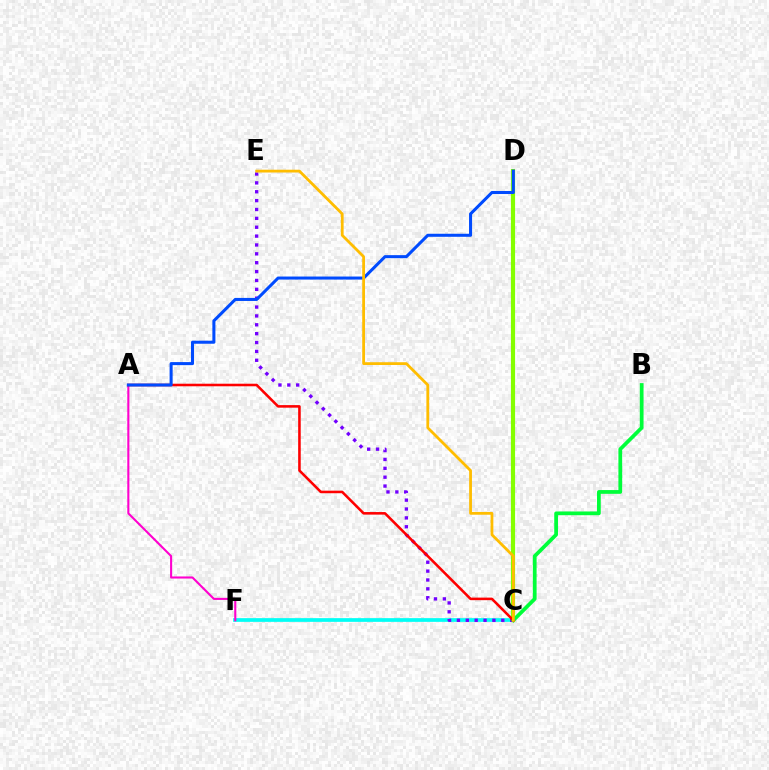{('C', 'F'): [{'color': '#00fff6', 'line_style': 'solid', 'thickness': 2.67}], ('C', 'D'): [{'color': '#84ff00', 'line_style': 'solid', 'thickness': 2.99}], ('C', 'E'): [{'color': '#7200ff', 'line_style': 'dotted', 'thickness': 2.41}, {'color': '#ffbd00', 'line_style': 'solid', 'thickness': 2.01}], ('A', 'F'): [{'color': '#ff00cf', 'line_style': 'solid', 'thickness': 1.51}], ('B', 'C'): [{'color': '#00ff39', 'line_style': 'solid', 'thickness': 2.7}], ('A', 'C'): [{'color': '#ff0000', 'line_style': 'solid', 'thickness': 1.85}], ('A', 'D'): [{'color': '#004bff', 'line_style': 'solid', 'thickness': 2.19}]}